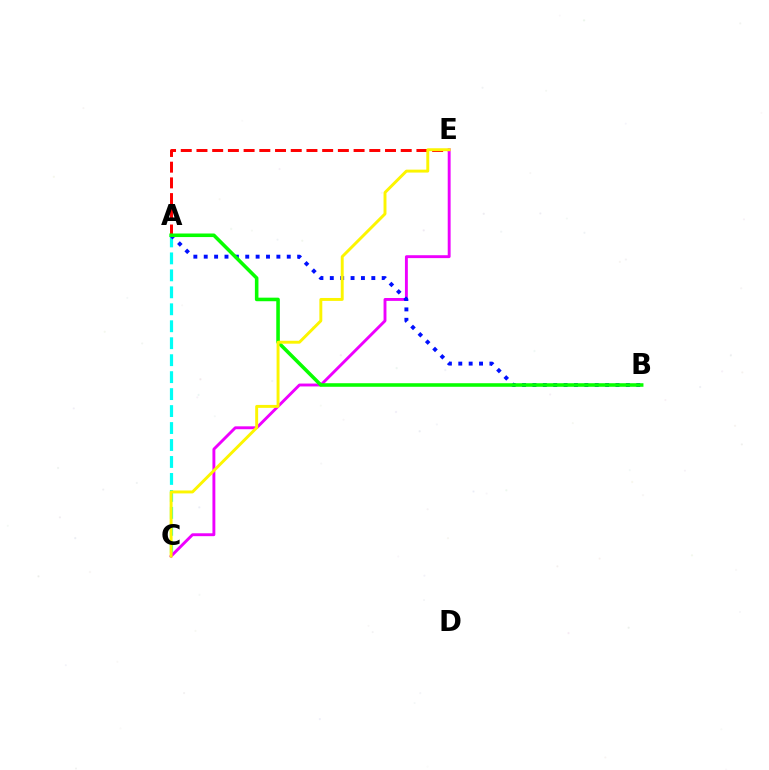{('A', 'E'): [{'color': '#ff0000', 'line_style': 'dashed', 'thickness': 2.13}], ('A', 'C'): [{'color': '#00fff6', 'line_style': 'dashed', 'thickness': 2.3}], ('C', 'E'): [{'color': '#ee00ff', 'line_style': 'solid', 'thickness': 2.08}, {'color': '#fcf500', 'line_style': 'solid', 'thickness': 2.11}], ('A', 'B'): [{'color': '#0010ff', 'line_style': 'dotted', 'thickness': 2.82}, {'color': '#08ff00', 'line_style': 'solid', 'thickness': 2.57}]}